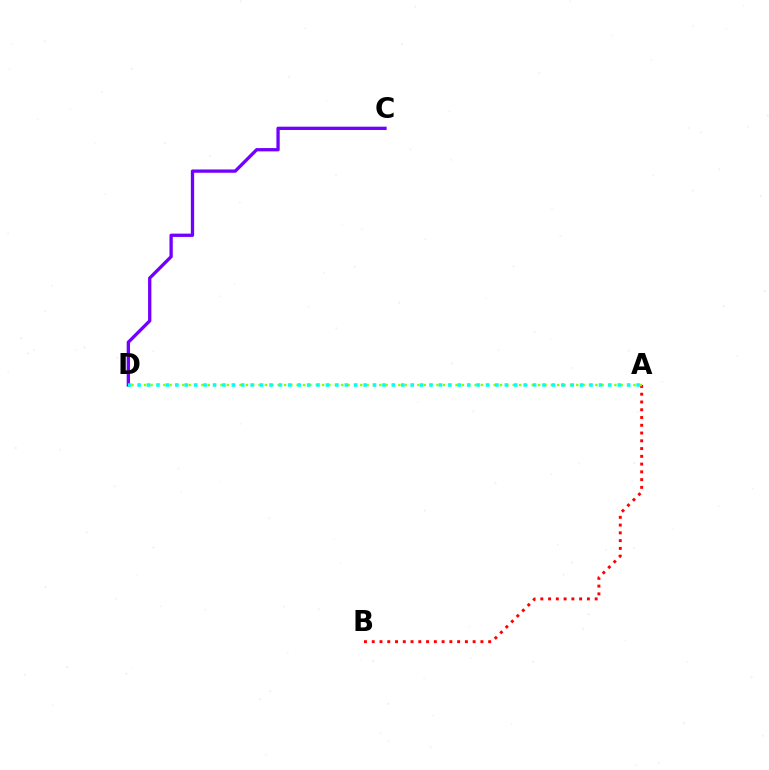{('C', 'D'): [{'color': '#7200ff', 'line_style': 'solid', 'thickness': 2.37}], ('A', 'B'): [{'color': '#ff0000', 'line_style': 'dotted', 'thickness': 2.11}], ('A', 'D'): [{'color': '#84ff00', 'line_style': 'dotted', 'thickness': 1.73}, {'color': '#00fff6', 'line_style': 'dotted', 'thickness': 2.56}]}